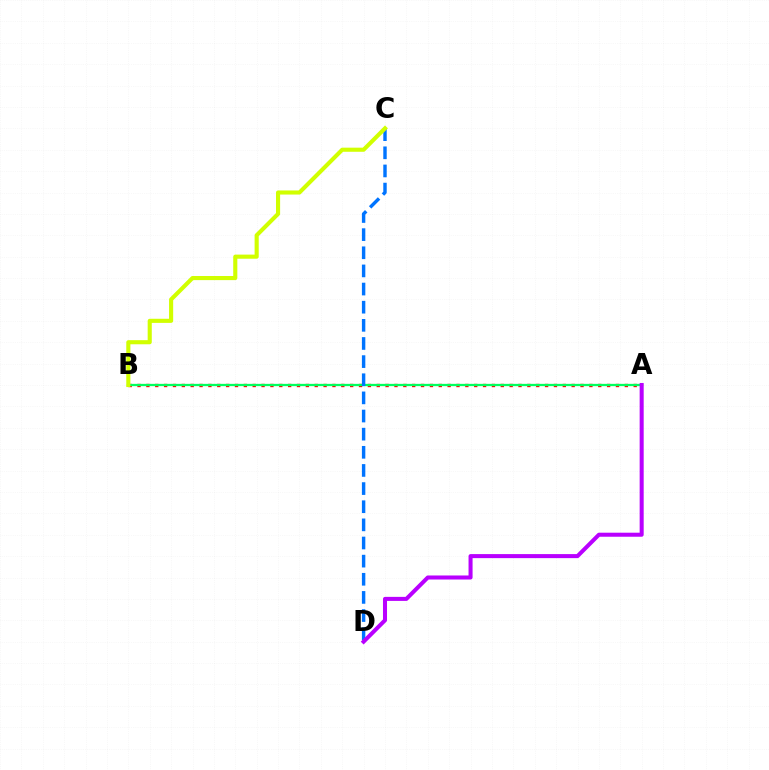{('A', 'B'): [{'color': '#ff0000', 'line_style': 'dotted', 'thickness': 2.41}, {'color': '#00ff5c', 'line_style': 'solid', 'thickness': 1.65}], ('C', 'D'): [{'color': '#0074ff', 'line_style': 'dashed', 'thickness': 2.46}], ('B', 'C'): [{'color': '#d1ff00', 'line_style': 'solid', 'thickness': 2.96}], ('A', 'D'): [{'color': '#b900ff', 'line_style': 'solid', 'thickness': 2.91}]}